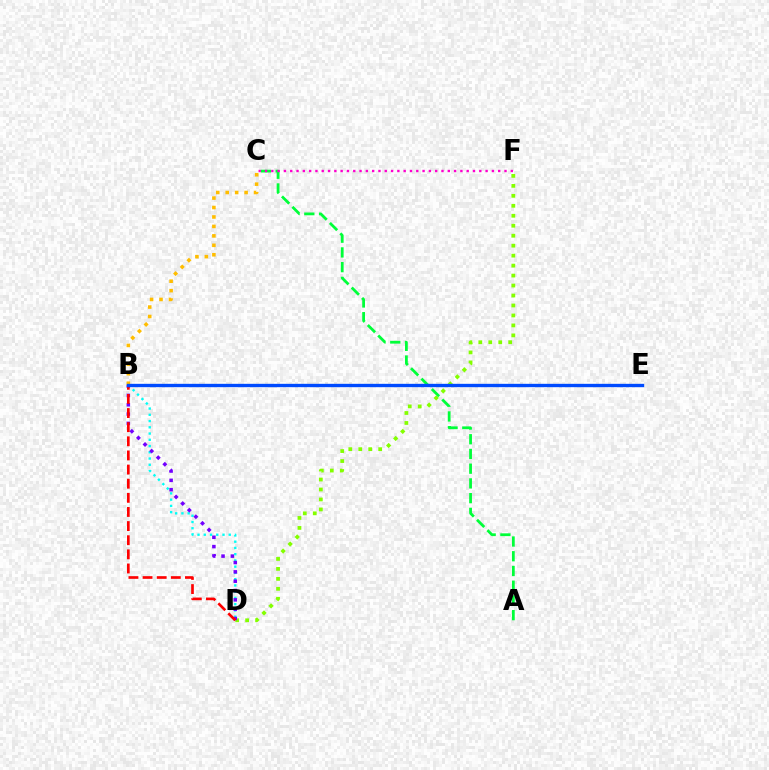{('A', 'C'): [{'color': '#00ff39', 'line_style': 'dashed', 'thickness': 2.0}], ('D', 'F'): [{'color': '#84ff00', 'line_style': 'dotted', 'thickness': 2.71}], ('C', 'F'): [{'color': '#ff00cf', 'line_style': 'dotted', 'thickness': 1.71}], ('B', 'D'): [{'color': '#00fff6', 'line_style': 'dotted', 'thickness': 1.7}, {'color': '#7200ff', 'line_style': 'dotted', 'thickness': 2.54}, {'color': '#ff0000', 'line_style': 'dashed', 'thickness': 1.92}], ('B', 'C'): [{'color': '#ffbd00', 'line_style': 'dotted', 'thickness': 2.57}], ('B', 'E'): [{'color': '#004bff', 'line_style': 'solid', 'thickness': 2.41}]}